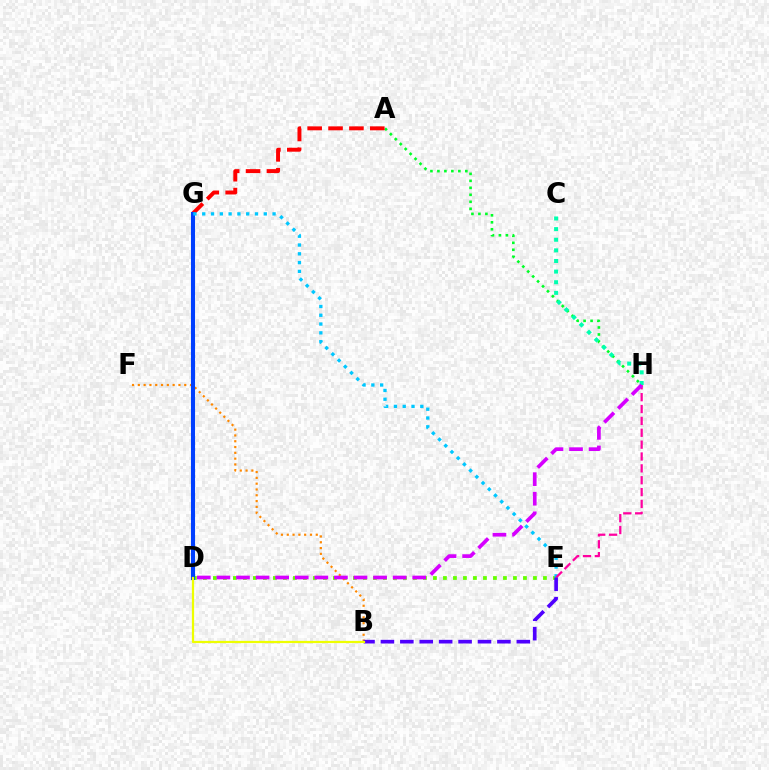{('D', 'E'): [{'color': '#66ff00', 'line_style': 'dotted', 'thickness': 2.72}], ('A', 'H'): [{'color': '#00ff27', 'line_style': 'dotted', 'thickness': 1.9}], ('B', 'F'): [{'color': '#ff8800', 'line_style': 'dotted', 'thickness': 1.58}], ('A', 'G'): [{'color': '#ff0000', 'line_style': 'dashed', 'thickness': 2.84}], ('D', 'G'): [{'color': '#003fff', 'line_style': 'solid', 'thickness': 2.94}], ('E', 'G'): [{'color': '#00c7ff', 'line_style': 'dotted', 'thickness': 2.39}], ('C', 'H'): [{'color': '#00ffaf', 'line_style': 'dotted', 'thickness': 2.89}], ('E', 'H'): [{'color': '#ff00a0', 'line_style': 'dashed', 'thickness': 1.61}], ('B', 'E'): [{'color': '#4f00ff', 'line_style': 'dashed', 'thickness': 2.64}], ('D', 'H'): [{'color': '#d600ff', 'line_style': 'dashed', 'thickness': 2.66}], ('B', 'D'): [{'color': '#eeff00', 'line_style': 'solid', 'thickness': 1.61}]}